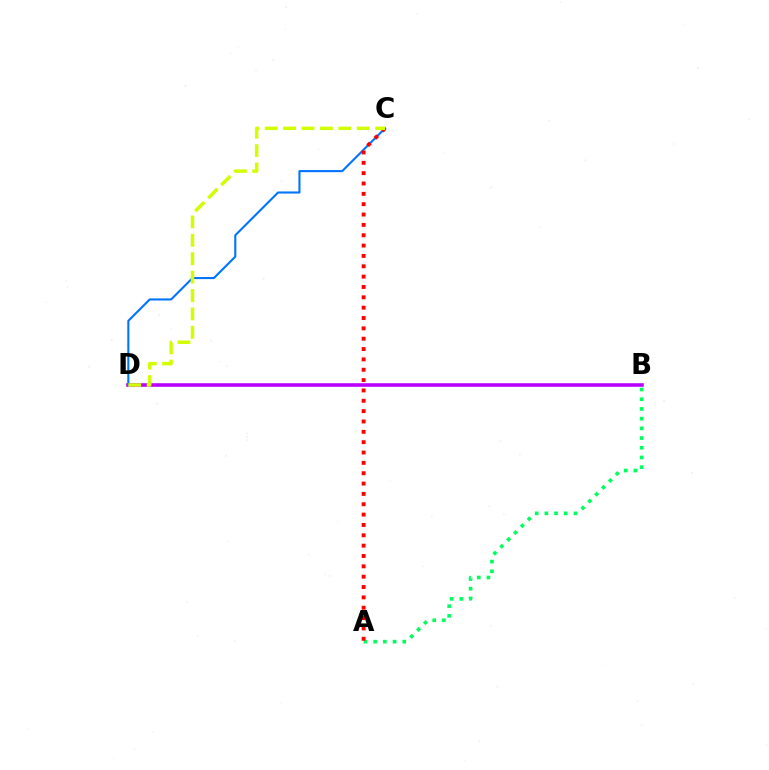{('A', 'B'): [{'color': '#00ff5c', 'line_style': 'dotted', 'thickness': 2.64}], ('B', 'D'): [{'color': '#b900ff', 'line_style': 'solid', 'thickness': 2.57}], ('C', 'D'): [{'color': '#0074ff', 'line_style': 'solid', 'thickness': 1.51}, {'color': '#d1ff00', 'line_style': 'dashed', 'thickness': 2.5}], ('A', 'C'): [{'color': '#ff0000', 'line_style': 'dotted', 'thickness': 2.81}]}